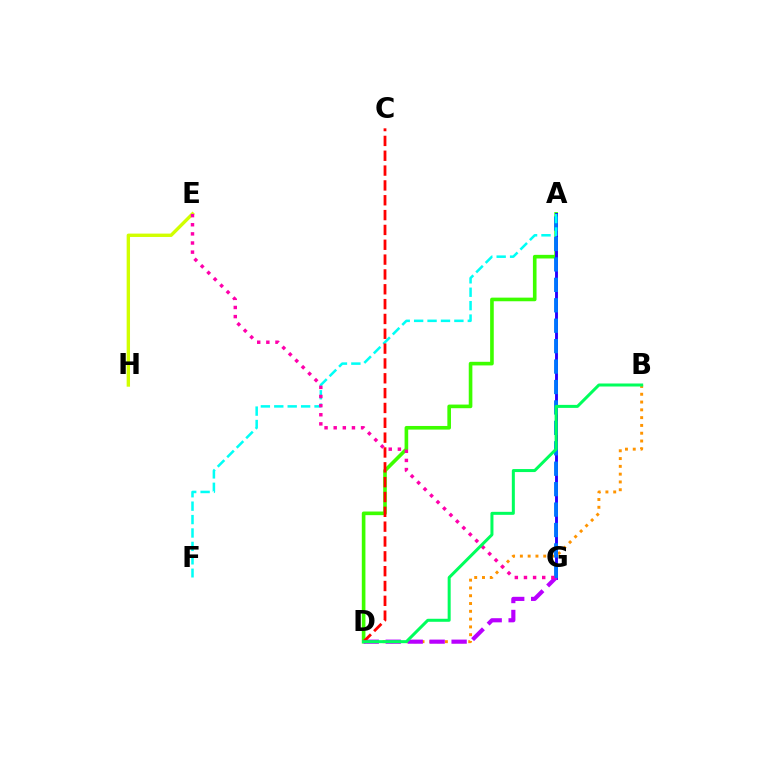{('A', 'D'): [{'color': '#3dff00', 'line_style': 'solid', 'thickness': 2.61}], ('B', 'D'): [{'color': '#ff9400', 'line_style': 'dotted', 'thickness': 2.12}, {'color': '#00ff5c', 'line_style': 'solid', 'thickness': 2.17}], ('A', 'G'): [{'color': '#2500ff', 'line_style': 'solid', 'thickness': 2.08}, {'color': '#0074ff', 'line_style': 'dashed', 'thickness': 2.78}], ('D', 'G'): [{'color': '#b900ff', 'line_style': 'dashed', 'thickness': 2.98}], ('E', 'H'): [{'color': '#d1ff00', 'line_style': 'solid', 'thickness': 2.42}], ('A', 'F'): [{'color': '#00fff6', 'line_style': 'dashed', 'thickness': 1.82}], ('C', 'D'): [{'color': '#ff0000', 'line_style': 'dashed', 'thickness': 2.02}], ('E', 'G'): [{'color': '#ff00ac', 'line_style': 'dotted', 'thickness': 2.48}]}